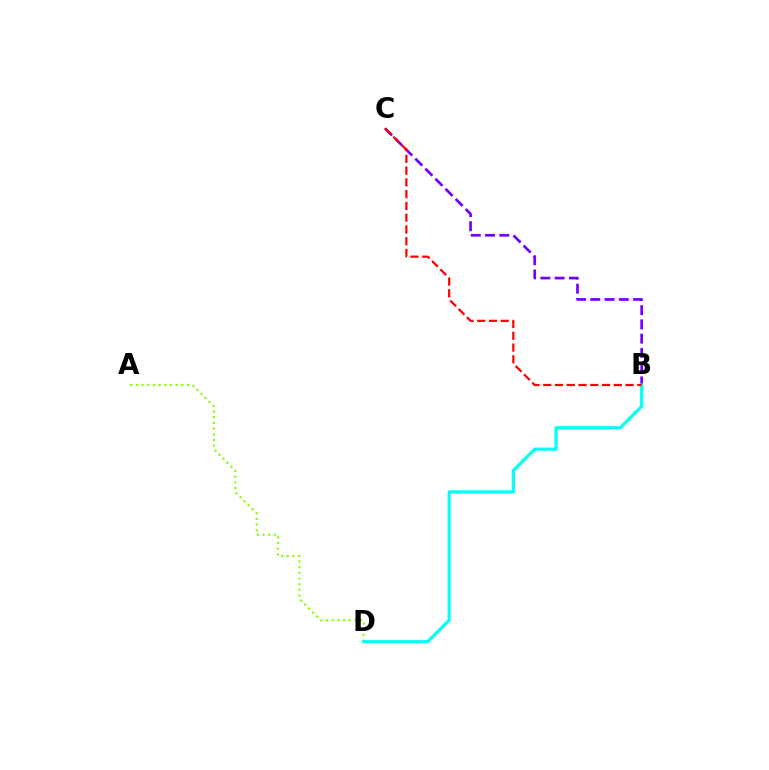{('A', 'D'): [{'color': '#84ff00', 'line_style': 'dotted', 'thickness': 1.55}], ('B', 'C'): [{'color': '#7200ff', 'line_style': 'dashed', 'thickness': 1.94}, {'color': '#ff0000', 'line_style': 'dashed', 'thickness': 1.6}], ('B', 'D'): [{'color': '#00fff6', 'line_style': 'solid', 'thickness': 2.3}]}